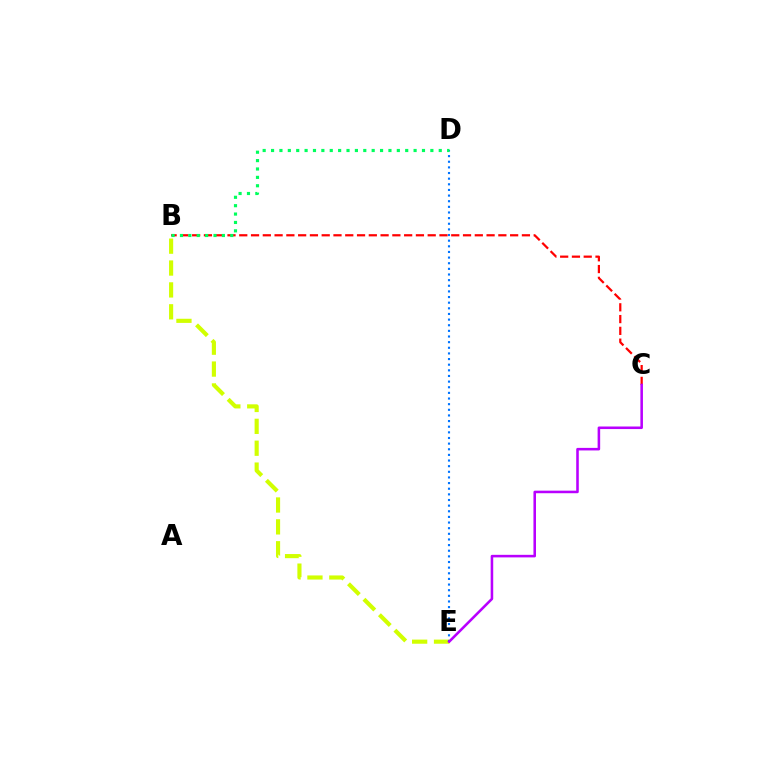{('B', 'E'): [{'color': '#d1ff00', 'line_style': 'dashed', 'thickness': 2.97}], ('D', 'E'): [{'color': '#0074ff', 'line_style': 'dotted', 'thickness': 1.53}], ('B', 'C'): [{'color': '#ff0000', 'line_style': 'dashed', 'thickness': 1.6}], ('B', 'D'): [{'color': '#00ff5c', 'line_style': 'dotted', 'thickness': 2.28}], ('C', 'E'): [{'color': '#b900ff', 'line_style': 'solid', 'thickness': 1.84}]}